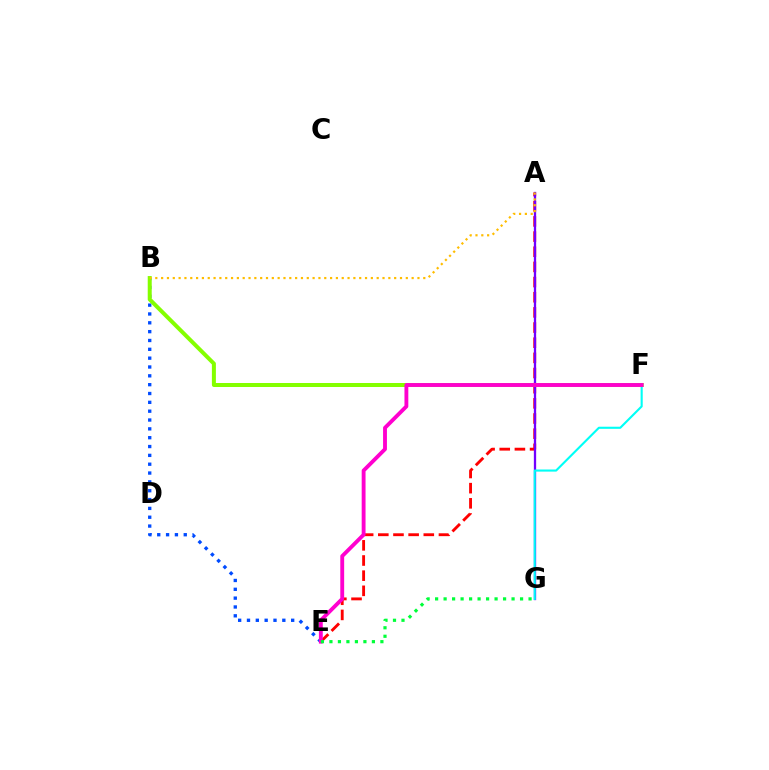{('A', 'E'): [{'color': '#ff0000', 'line_style': 'dashed', 'thickness': 2.06}], ('A', 'G'): [{'color': '#7200ff', 'line_style': 'solid', 'thickness': 1.65}], ('B', 'E'): [{'color': '#004bff', 'line_style': 'dotted', 'thickness': 2.4}], ('F', 'G'): [{'color': '#00fff6', 'line_style': 'solid', 'thickness': 1.52}], ('B', 'F'): [{'color': '#84ff00', 'line_style': 'solid', 'thickness': 2.88}], ('E', 'F'): [{'color': '#ff00cf', 'line_style': 'solid', 'thickness': 2.78}], ('A', 'B'): [{'color': '#ffbd00', 'line_style': 'dotted', 'thickness': 1.58}], ('E', 'G'): [{'color': '#00ff39', 'line_style': 'dotted', 'thickness': 2.31}]}